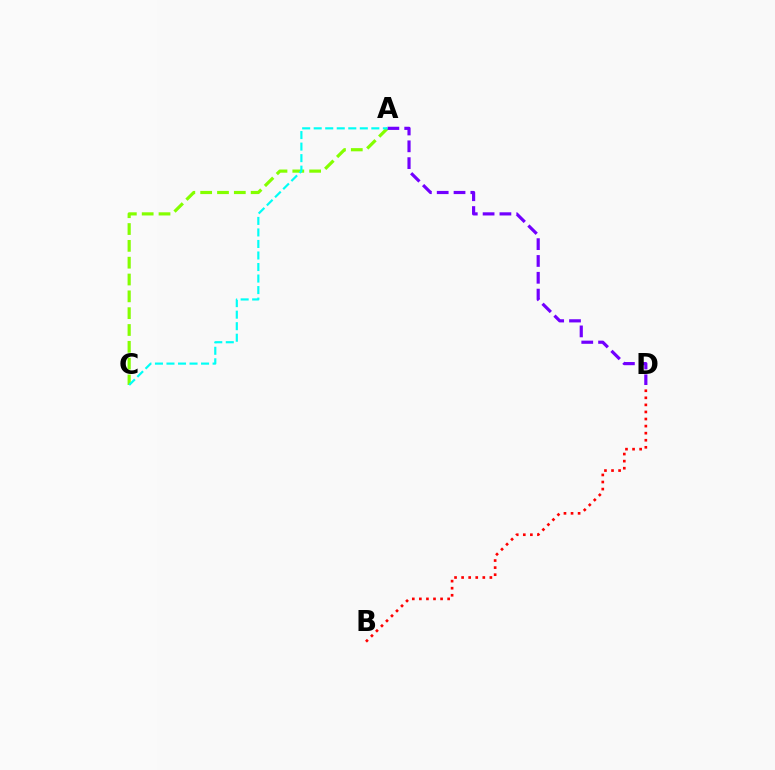{('A', 'C'): [{'color': '#84ff00', 'line_style': 'dashed', 'thickness': 2.29}, {'color': '#00fff6', 'line_style': 'dashed', 'thickness': 1.57}], ('A', 'D'): [{'color': '#7200ff', 'line_style': 'dashed', 'thickness': 2.29}], ('B', 'D'): [{'color': '#ff0000', 'line_style': 'dotted', 'thickness': 1.92}]}